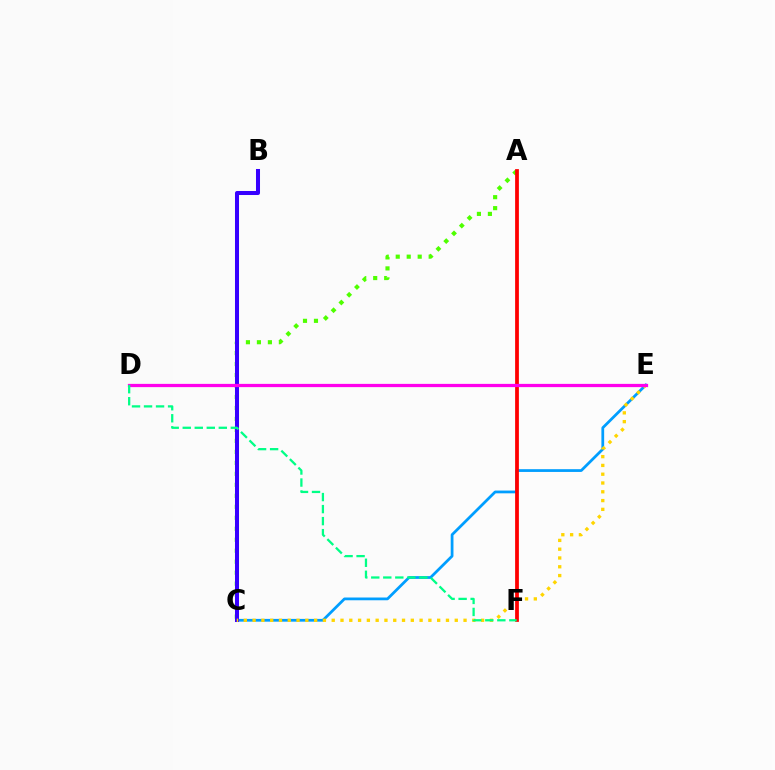{('C', 'E'): [{'color': '#009eff', 'line_style': 'solid', 'thickness': 1.99}, {'color': '#ffd500', 'line_style': 'dotted', 'thickness': 2.39}], ('A', 'C'): [{'color': '#4fff00', 'line_style': 'dotted', 'thickness': 2.98}], ('B', 'C'): [{'color': '#3700ff', 'line_style': 'solid', 'thickness': 2.89}], ('A', 'F'): [{'color': '#ff0000', 'line_style': 'solid', 'thickness': 2.71}], ('D', 'E'): [{'color': '#ff00ed', 'line_style': 'solid', 'thickness': 2.34}], ('D', 'F'): [{'color': '#00ff86', 'line_style': 'dashed', 'thickness': 1.63}]}